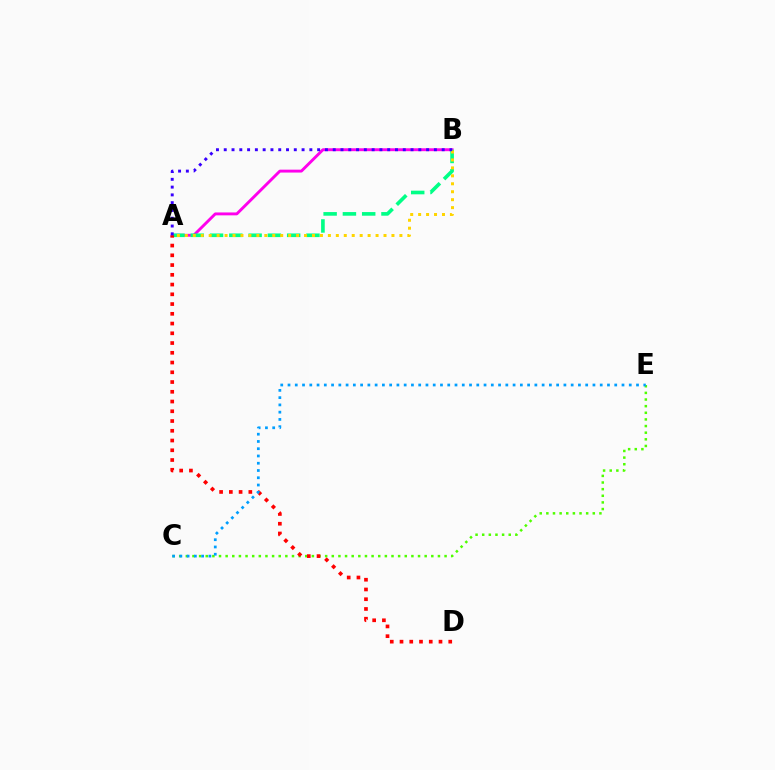{('C', 'E'): [{'color': '#4fff00', 'line_style': 'dotted', 'thickness': 1.8}, {'color': '#009eff', 'line_style': 'dotted', 'thickness': 1.97}], ('A', 'B'): [{'color': '#ff00ed', 'line_style': 'solid', 'thickness': 2.09}, {'color': '#00ff86', 'line_style': 'dashed', 'thickness': 2.62}, {'color': '#ffd500', 'line_style': 'dotted', 'thickness': 2.16}, {'color': '#3700ff', 'line_style': 'dotted', 'thickness': 2.11}], ('A', 'D'): [{'color': '#ff0000', 'line_style': 'dotted', 'thickness': 2.65}]}